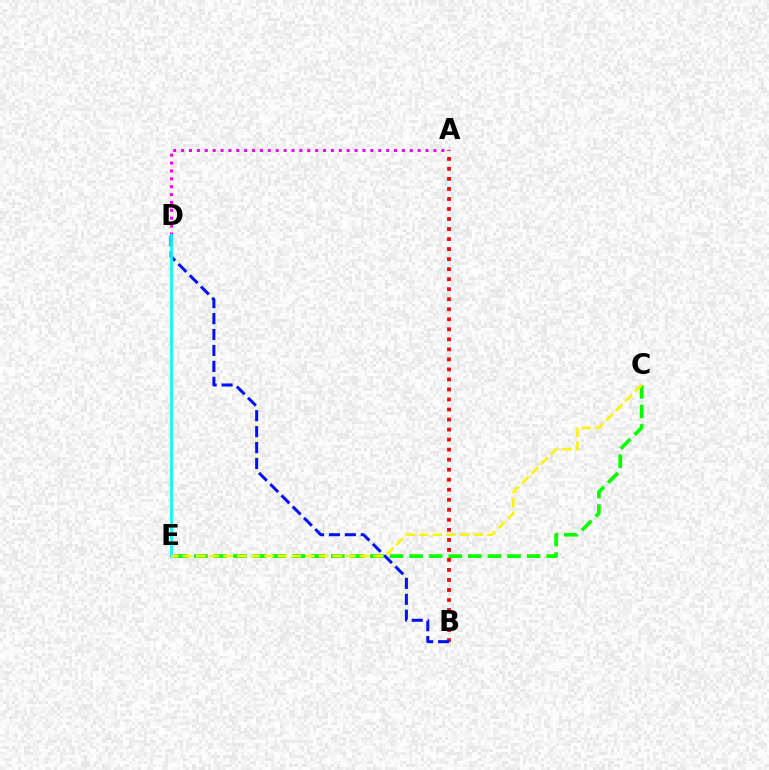{('A', 'B'): [{'color': '#ff0000', 'line_style': 'dotted', 'thickness': 2.72}], ('B', 'D'): [{'color': '#0010ff', 'line_style': 'dashed', 'thickness': 2.16}], ('A', 'D'): [{'color': '#ee00ff', 'line_style': 'dotted', 'thickness': 2.14}], ('C', 'E'): [{'color': '#08ff00', 'line_style': 'dashed', 'thickness': 2.66}, {'color': '#fcf500', 'line_style': 'dashed', 'thickness': 1.85}], ('D', 'E'): [{'color': '#00fff6', 'line_style': 'solid', 'thickness': 1.96}]}